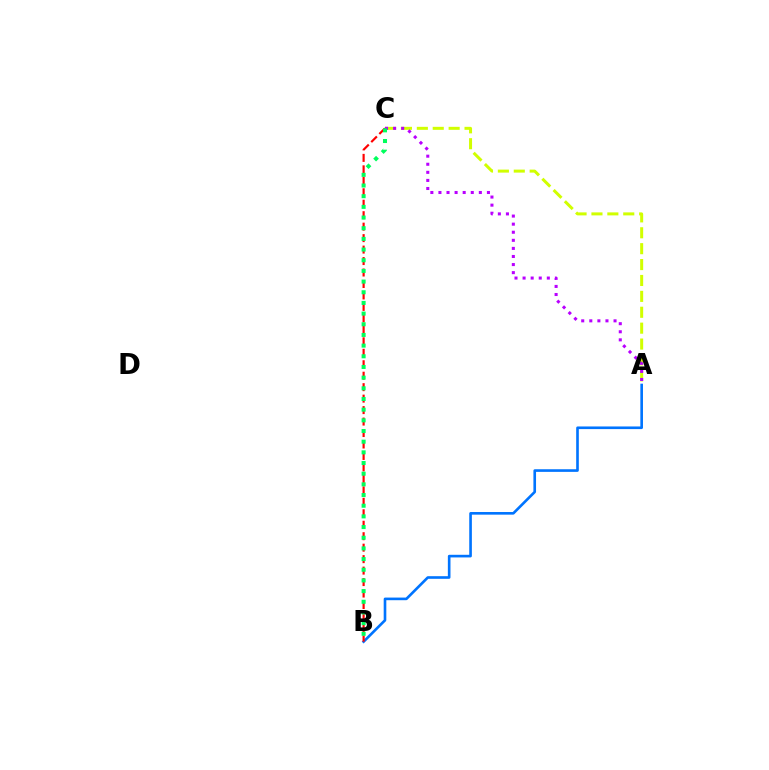{('A', 'B'): [{'color': '#0074ff', 'line_style': 'solid', 'thickness': 1.9}], ('B', 'C'): [{'color': '#ff0000', 'line_style': 'dashed', 'thickness': 1.56}, {'color': '#00ff5c', 'line_style': 'dotted', 'thickness': 2.9}], ('A', 'C'): [{'color': '#d1ff00', 'line_style': 'dashed', 'thickness': 2.16}, {'color': '#b900ff', 'line_style': 'dotted', 'thickness': 2.2}]}